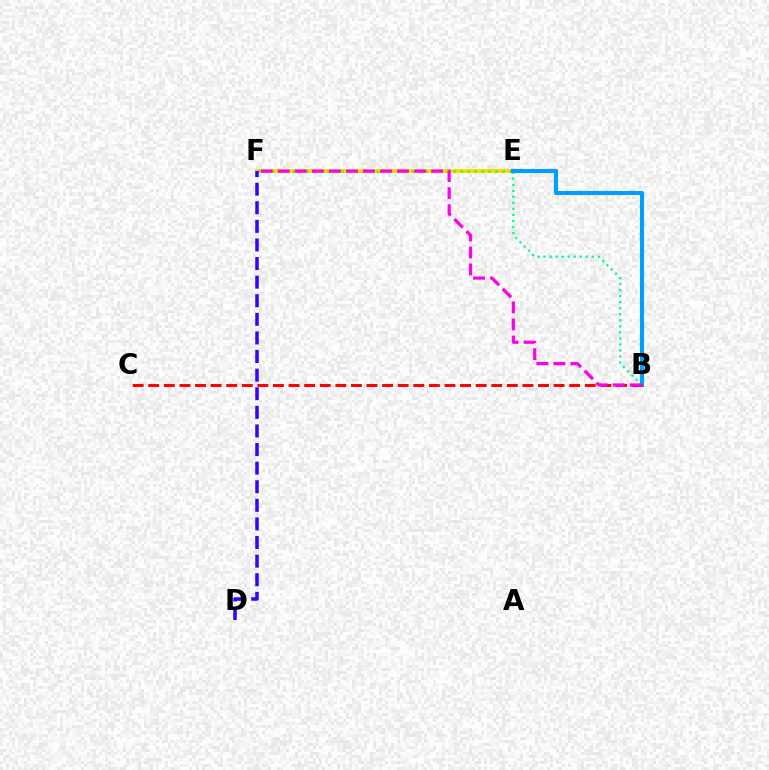{('E', 'F'): [{'color': '#ffd500', 'line_style': 'solid', 'thickness': 2.69}, {'color': '#4fff00', 'line_style': 'dotted', 'thickness': 1.9}], ('B', 'E'): [{'color': '#00ff86', 'line_style': 'dotted', 'thickness': 1.64}, {'color': '#009eff', 'line_style': 'solid', 'thickness': 2.94}], ('B', 'C'): [{'color': '#ff0000', 'line_style': 'dashed', 'thickness': 2.12}], ('D', 'F'): [{'color': '#3700ff', 'line_style': 'dashed', 'thickness': 2.53}], ('B', 'F'): [{'color': '#ff00ed', 'line_style': 'dashed', 'thickness': 2.32}]}